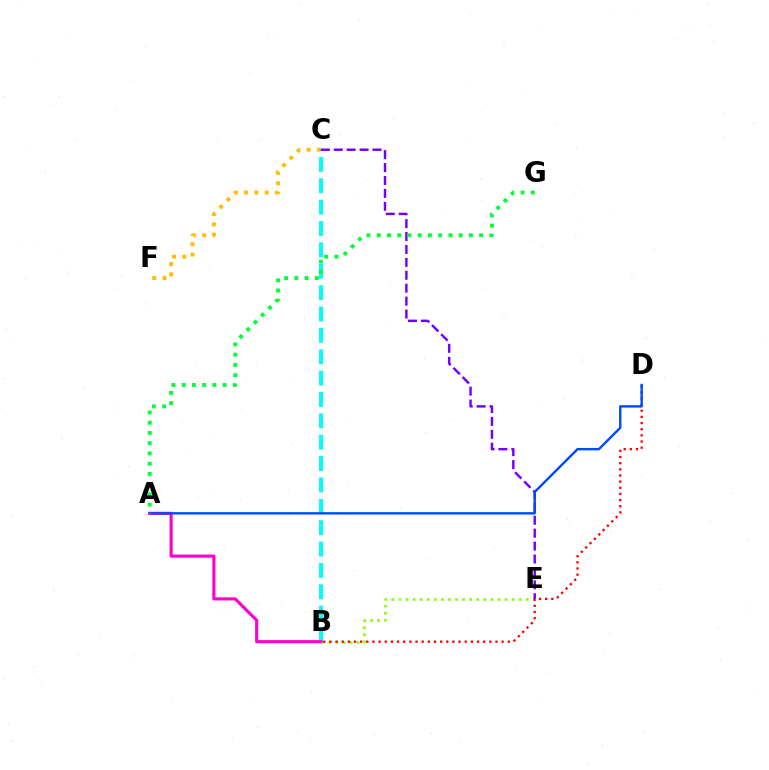{('B', 'E'): [{'color': '#84ff00', 'line_style': 'dotted', 'thickness': 1.92}], ('B', 'D'): [{'color': '#ff0000', 'line_style': 'dotted', 'thickness': 1.67}], ('C', 'F'): [{'color': '#ffbd00', 'line_style': 'dotted', 'thickness': 2.8}], ('B', 'C'): [{'color': '#00fff6', 'line_style': 'dashed', 'thickness': 2.9}], ('C', 'E'): [{'color': '#7200ff', 'line_style': 'dashed', 'thickness': 1.75}], ('A', 'B'): [{'color': '#ff00cf', 'line_style': 'solid', 'thickness': 2.23}], ('A', 'D'): [{'color': '#004bff', 'line_style': 'solid', 'thickness': 1.73}], ('A', 'G'): [{'color': '#00ff39', 'line_style': 'dotted', 'thickness': 2.78}]}